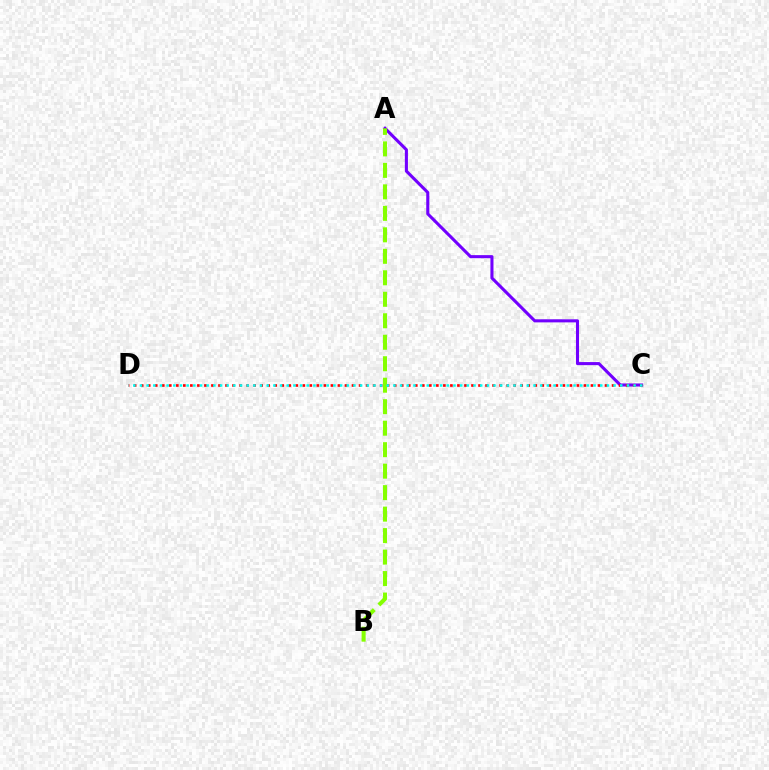{('A', 'C'): [{'color': '#7200ff', 'line_style': 'solid', 'thickness': 2.21}], ('C', 'D'): [{'color': '#ff0000', 'line_style': 'dotted', 'thickness': 1.91}, {'color': '#00fff6', 'line_style': 'dotted', 'thickness': 1.81}], ('A', 'B'): [{'color': '#84ff00', 'line_style': 'dashed', 'thickness': 2.92}]}